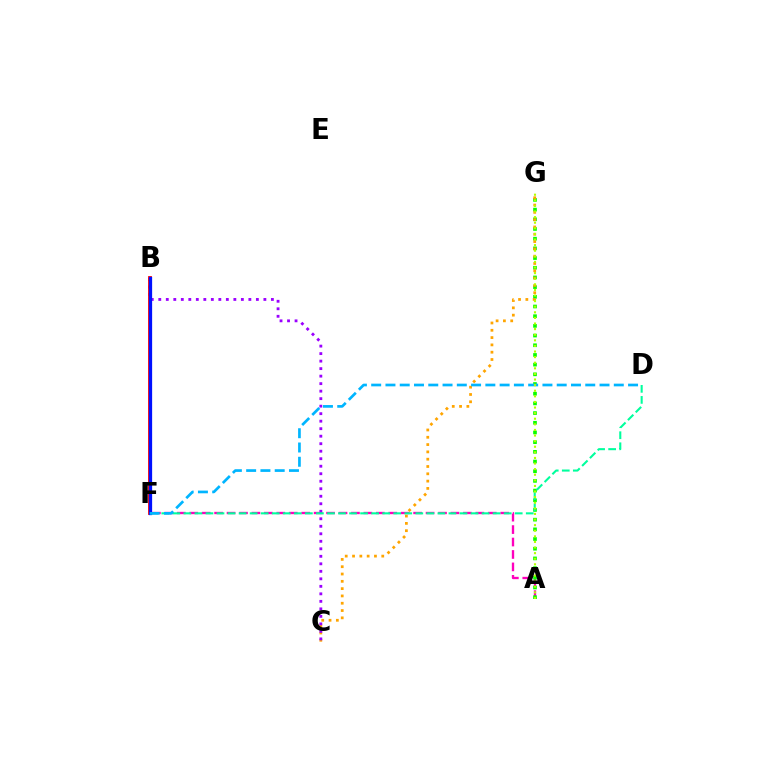{('A', 'F'): [{'color': '#ff00bd', 'line_style': 'dashed', 'thickness': 1.69}], ('A', 'G'): [{'color': '#08ff00', 'line_style': 'dotted', 'thickness': 2.63}, {'color': '#b3ff00', 'line_style': 'dotted', 'thickness': 1.52}], ('C', 'G'): [{'color': '#ffa500', 'line_style': 'dotted', 'thickness': 1.98}], ('B', 'C'): [{'color': '#9b00ff', 'line_style': 'dotted', 'thickness': 2.04}], ('B', 'F'): [{'color': '#ff0000', 'line_style': 'solid', 'thickness': 2.74}, {'color': '#0010ff', 'line_style': 'solid', 'thickness': 2.34}], ('D', 'F'): [{'color': '#00ff9d', 'line_style': 'dashed', 'thickness': 1.5}, {'color': '#00b5ff', 'line_style': 'dashed', 'thickness': 1.94}]}